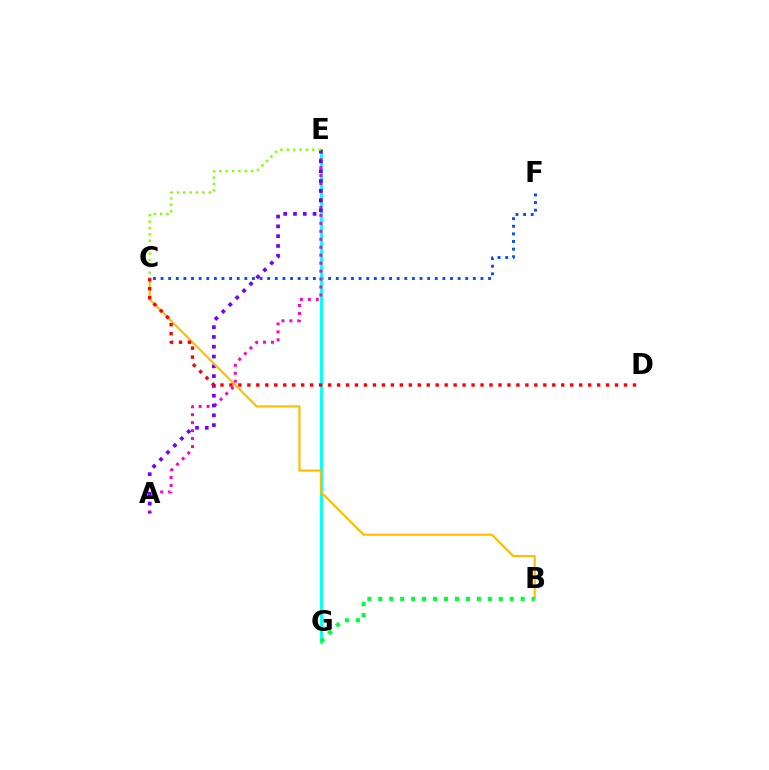{('C', 'F'): [{'color': '#004bff', 'line_style': 'dotted', 'thickness': 2.07}], ('E', 'G'): [{'color': '#00fff6', 'line_style': 'solid', 'thickness': 2.08}], ('A', 'E'): [{'color': '#ff00cf', 'line_style': 'dotted', 'thickness': 2.16}, {'color': '#7200ff', 'line_style': 'dotted', 'thickness': 2.66}], ('B', 'C'): [{'color': '#ffbd00', 'line_style': 'solid', 'thickness': 1.54}], ('C', 'D'): [{'color': '#ff0000', 'line_style': 'dotted', 'thickness': 2.44}], ('B', 'G'): [{'color': '#00ff39', 'line_style': 'dotted', 'thickness': 2.98}], ('C', 'E'): [{'color': '#84ff00', 'line_style': 'dotted', 'thickness': 1.73}]}